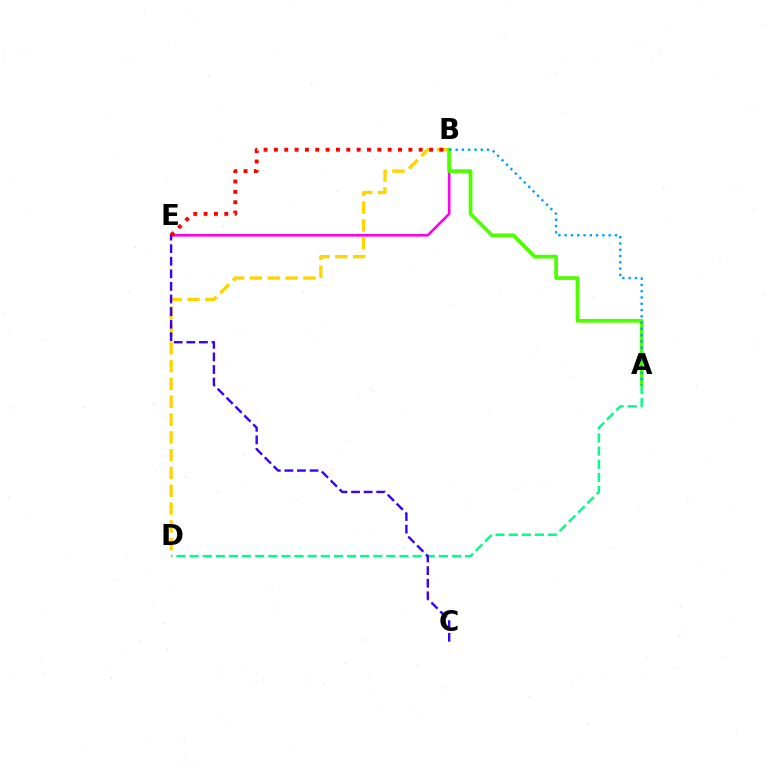{('B', 'D'): [{'color': '#ffd500', 'line_style': 'dashed', 'thickness': 2.42}], ('B', 'E'): [{'color': '#ff00ed', 'line_style': 'solid', 'thickness': 1.9}, {'color': '#ff0000', 'line_style': 'dotted', 'thickness': 2.81}], ('A', 'D'): [{'color': '#00ff86', 'line_style': 'dashed', 'thickness': 1.78}], ('A', 'B'): [{'color': '#4fff00', 'line_style': 'solid', 'thickness': 2.69}, {'color': '#009eff', 'line_style': 'dotted', 'thickness': 1.71}], ('C', 'E'): [{'color': '#3700ff', 'line_style': 'dashed', 'thickness': 1.71}]}